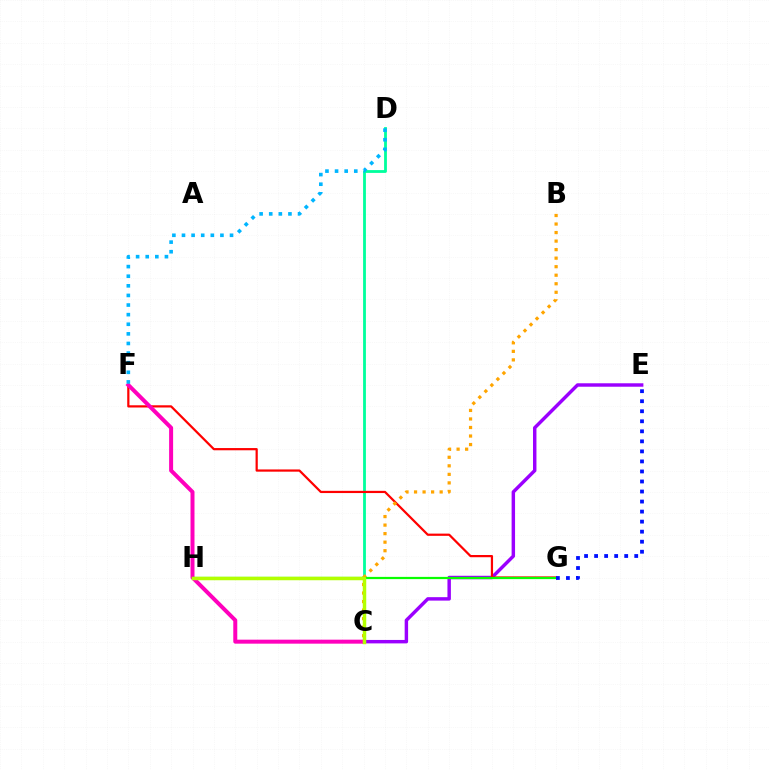{('C', 'D'): [{'color': '#00ff9d', 'line_style': 'solid', 'thickness': 2.02}], ('C', 'E'): [{'color': '#9b00ff', 'line_style': 'solid', 'thickness': 2.48}], ('F', 'G'): [{'color': '#ff0000', 'line_style': 'solid', 'thickness': 1.6}], ('B', 'C'): [{'color': '#ffa500', 'line_style': 'dotted', 'thickness': 2.32}], ('C', 'F'): [{'color': '#ff00bd', 'line_style': 'solid', 'thickness': 2.88}], ('G', 'H'): [{'color': '#08ff00', 'line_style': 'solid', 'thickness': 1.6}], ('D', 'F'): [{'color': '#00b5ff', 'line_style': 'dotted', 'thickness': 2.61}], ('E', 'G'): [{'color': '#0010ff', 'line_style': 'dotted', 'thickness': 2.73}], ('C', 'H'): [{'color': '#b3ff00', 'line_style': 'solid', 'thickness': 2.5}]}